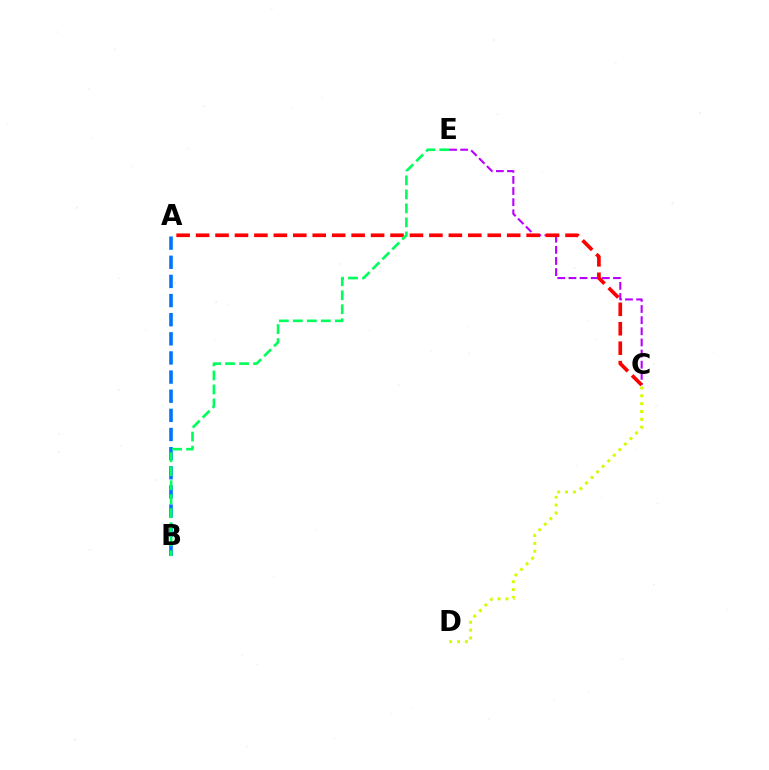{('A', 'B'): [{'color': '#0074ff', 'line_style': 'dashed', 'thickness': 2.6}], ('C', 'E'): [{'color': '#b900ff', 'line_style': 'dashed', 'thickness': 1.51}], ('A', 'C'): [{'color': '#ff0000', 'line_style': 'dashed', 'thickness': 2.64}], ('C', 'D'): [{'color': '#d1ff00', 'line_style': 'dotted', 'thickness': 2.14}], ('B', 'E'): [{'color': '#00ff5c', 'line_style': 'dashed', 'thickness': 1.9}]}